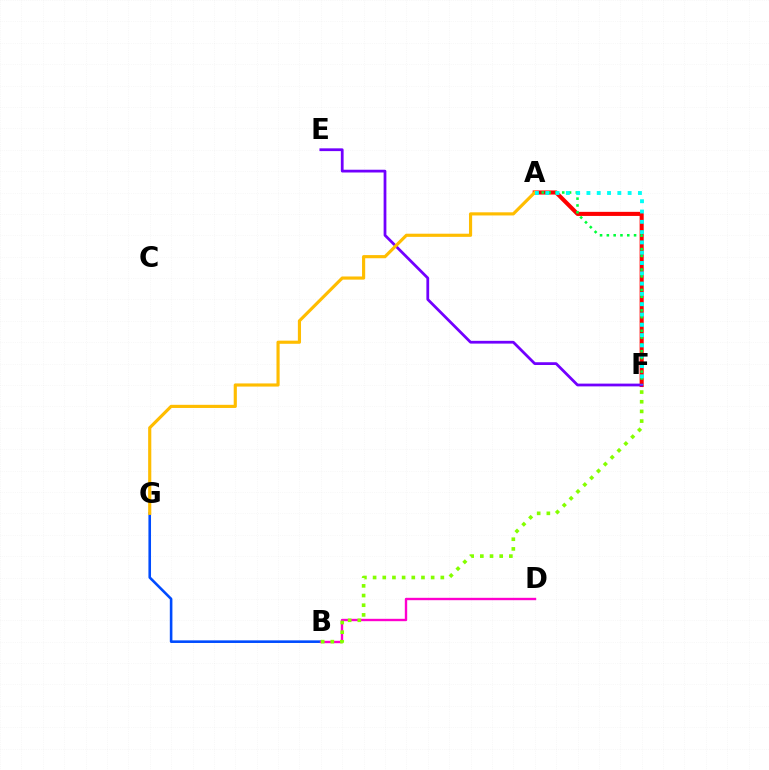{('A', 'F'): [{'color': '#ff0000', 'line_style': 'solid', 'thickness': 2.94}, {'color': '#00ff39', 'line_style': 'dotted', 'thickness': 1.85}, {'color': '#00fff6', 'line_style': 'dotted', 'thickness': 2.8}], ('B', 'G'): [{'color': '#004bff', 'line_style': 'solid', 'thickness': 1.87}], ('E', 'F'): [{'color': '#7200ff', 'line_style': 'solid', 'thickness': 1.99}], ('A', 'G'): [{'color': '#ffbd00', 'line_style': 'solid', 'thickness': 2.27}], ('B', 'D'): [{'color': '#ff00cf', 'line_style': 'solid', 'thickness': 1.71}], ('B', 'F'): [{'color': '#84ff00', 'line_style': 'dotted', 'thickness': 2.63}]}